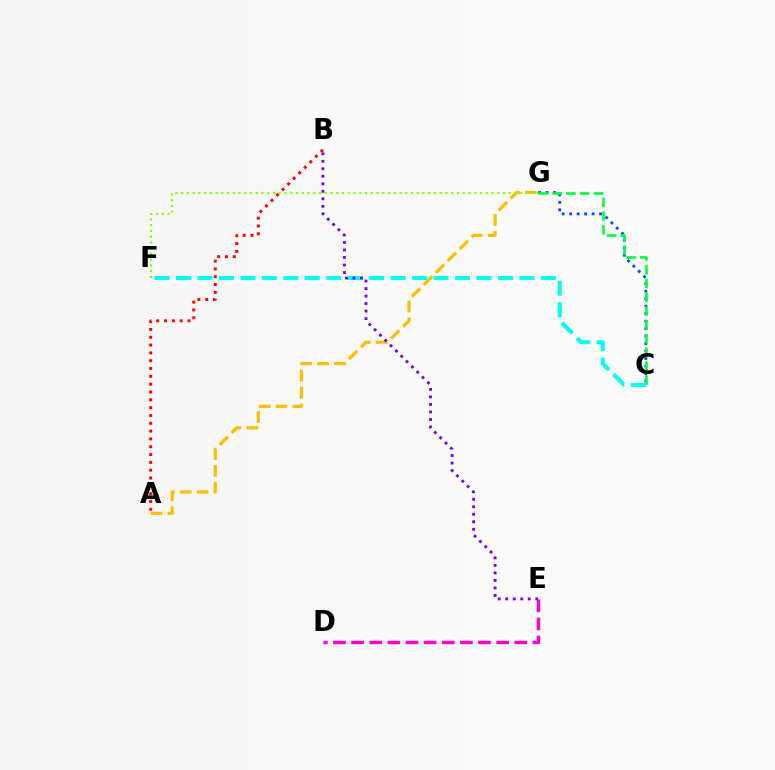{('C', 'G'): [{'color': '#004bff', 'line_style': 'dotted', 'thickness': 2.03}, {'color': '#00ff39', 'line_style': 'dashed', 'thickness': 1.87}], ('A', 'G'): [{'color': '#ffbd00', 'line_style': 'dashed', 'thickness': 2.29}], ('F', 'G'): [{'color': '#84ff00', 'line_style': 'dotted', 'thickness': 1.56}], ('A', 'B'): [{'color': '#ff0000', 'line_style': 'dotted', 'thickness': 2.12}], ('C', 'F'): [{'color': '#00fff6', 'line_style': 'dashed', 'thickness': 2.92}], ('B', 'E'): [{'color': '#7200ff', 'line_style': 'dotted', 'thickness': 2.04}], ('D', 'E'): [{'color': '#ff00cf', 'line_style': 'dashed', 'thickness': 2.46}]}